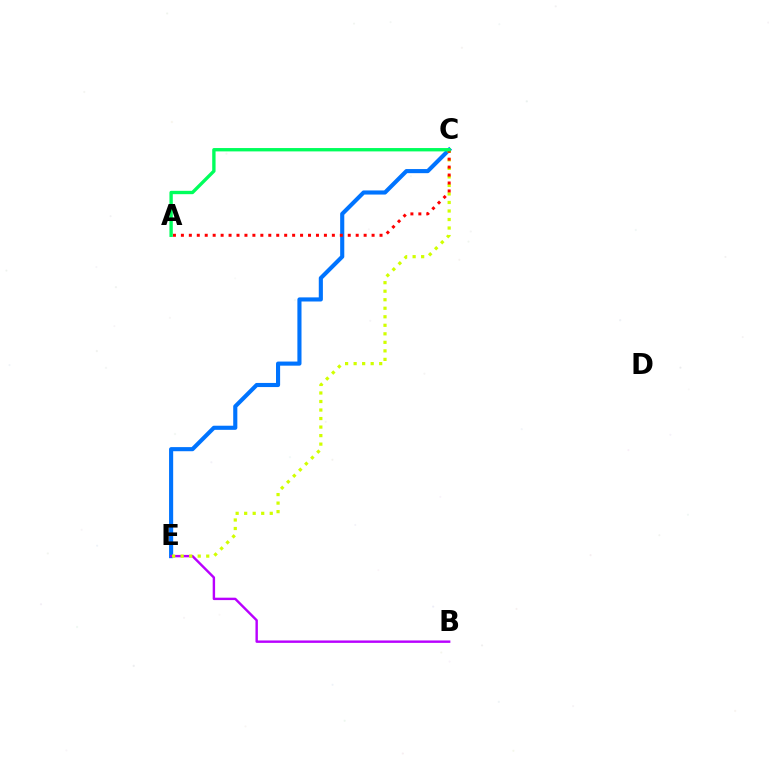{('C', 'E'): [{'color': '#0074ff', 'line_style': 'solid', 'thickness': 2.96}, {'color': '#d1ff00', 'line_style': 'dotted', 'thickness': 2.32}], ('B', 'E'): [{'color': '#b900ff', 'line_style': 'solid', 'thickness': 1.73}], ('A', 'C'): [{'color': '#ff0000', 'line_style': 'dotted', 'thickness': 2.16}, {'color': '#00ff5c', 'line_style': 'solid', 'thickness': 2.41}]}